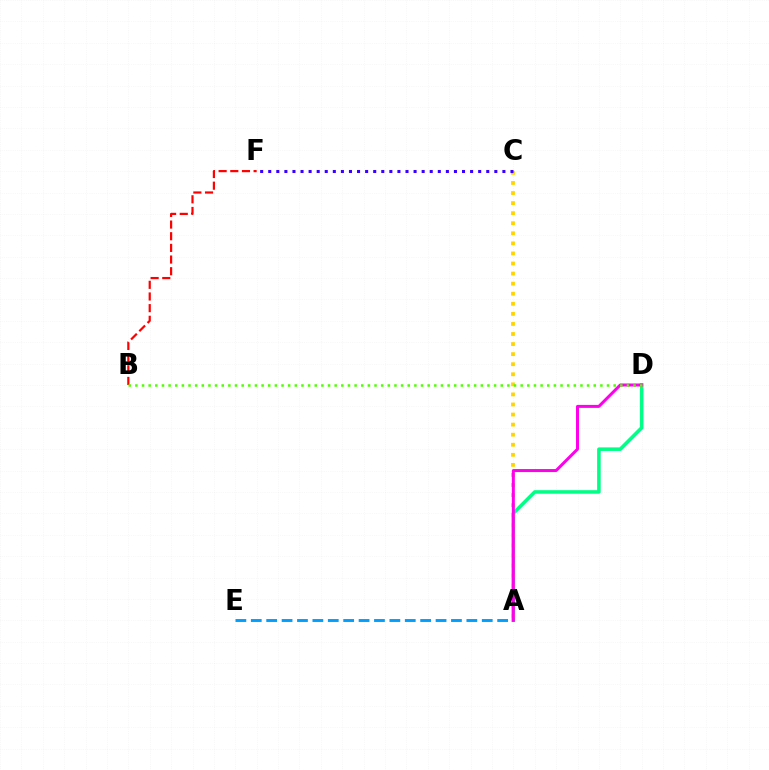{('A', 'D'): [{'color': '#00ff86', 'line_style': 'solid', 'thickness': 2.55}, {'color': '#ff00ed', 'line_style': 'solid', 'thickness': 2.16}], ('A', 'E'): [{'color': '#009eff', 'line_style': 'dashed', 'thickness': 2.09}], ('A', 'C'): [{'color': '#ffd500', 'line_style': 'dotted', 'thickness': 2.74}], ('B', 'F'): [{'color': '#ff0000', 'line_style': 'dashed', 'thickness': 1.58}], ('B', 'D'): [{'color': '#4fff00', 'line_style': 'dotted', 'thickness': 1.8}], ('C', 'F'): [{'color': '#3700ff', 'line_style': 'dotted', 'thickness': 2.19}]}